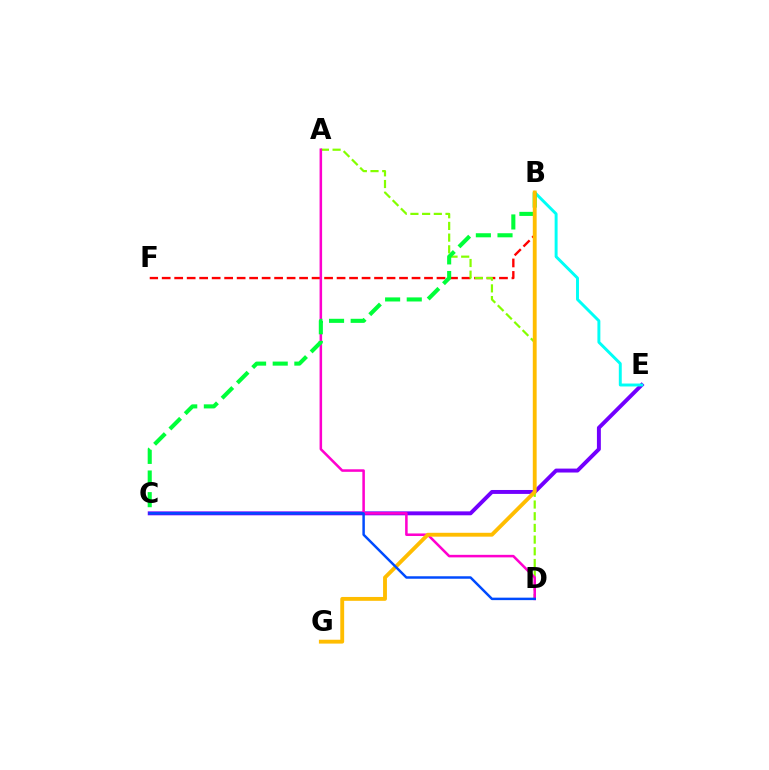{('B', 'F'): [{'color': '#ff0000', 'line_style': 'dashed', 'thickness': 1.7}], ('C', 'E'): [{'color': '#7200ff', 'line_style': 'solid', 'thickness': 2.83}], ('B', 'E'): [{'color': '#00fff6', 'line_style': 'solid', 'thickness': 2.12}], ('A', 'D'): [{'color': '#84ff00', 'line_style': 'dashed', 'thickness': 1.59}, {'color': '#ff00cf', 'line_style': 'solid', 'thickness': 1.83}], ('B', 'C'): [{'color': '#00ff39', 'line_style': 'dashed', 'thickness': 2.94}], ('B', 'G'): [{'color': '#ffbd00', 'line_style': 'solid', 'thickness': 2.78}], ('C', 'D'): [{'color': '#004bff', 'line_style': 'solid', 'thickness': 1.78}]}